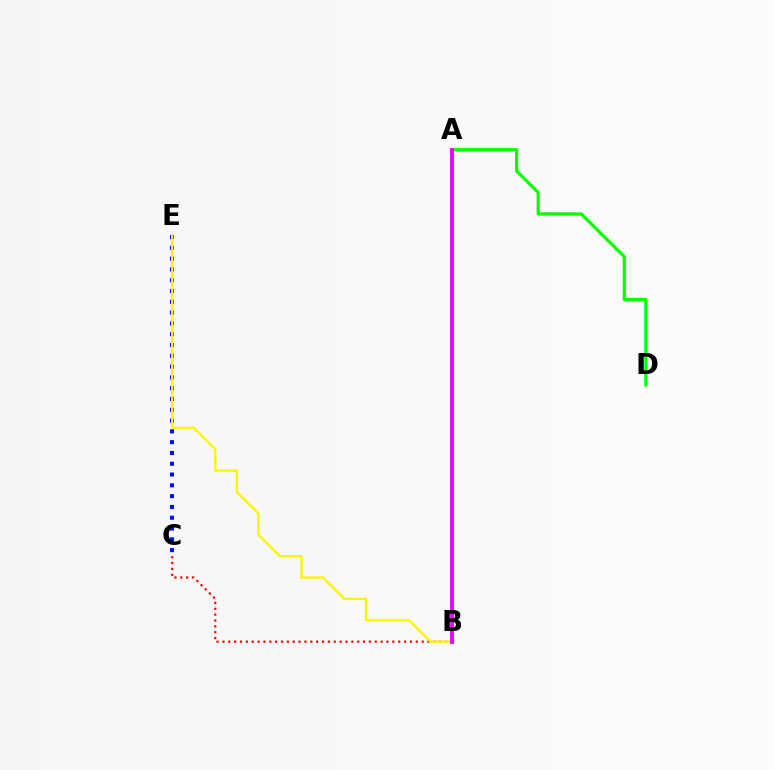{('A', 'D'): [{'color': '#08ff00', 'line_style': 'solid', 'thickness': 2.31}], ('B', 'C'): [{'color': '#ff0000', 'line_style': 'dotted', 'thickness': 1.59}], ('C', 'E'): [{'color': '#0010ff', 'line_style': 'dotted', 'thickness': 2.93}], ('B', 'E'): [{'color': '#fcf500', 'line_style': 'solid', 'thickness': 1.69}], ('A', 'B'): [{'color': '#00fff6', 'line_style': 'solid', 'thickness': 2.05}, {'color': '#ee00ff', 'line_style': 'solid', 'thickness': 2.77}]}